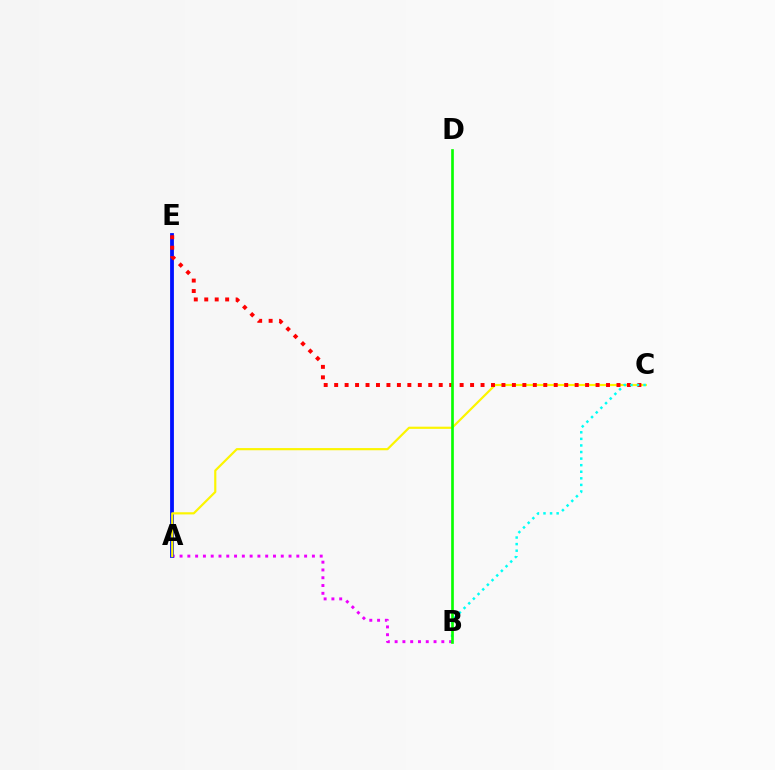{('A', 'B'): [{'color': '#ee00ff', 'line_style': 'dotted', 'thickness': 2.12}], ('A', 'E'): [{'color': '#0010ff', 'line_style': 'solid', 'thickness': 2.74}], ('A', 'C'): [{'color': '#fcf500', 'line_style': 'solid', 'thickness': 1.57}], ('C', 'E'): [{'color': '#ff0000', 'line_style': 'dotted', 'thickness': 2.84}], ('B', 'C'): [{'color': '#00fff6', 'line_style': 'dotted', 'thickness': 1.79}], ('B', 'D'): [{'color': '#08ff00', 'line_style': 'solid', 'thickness': 1.92}]}